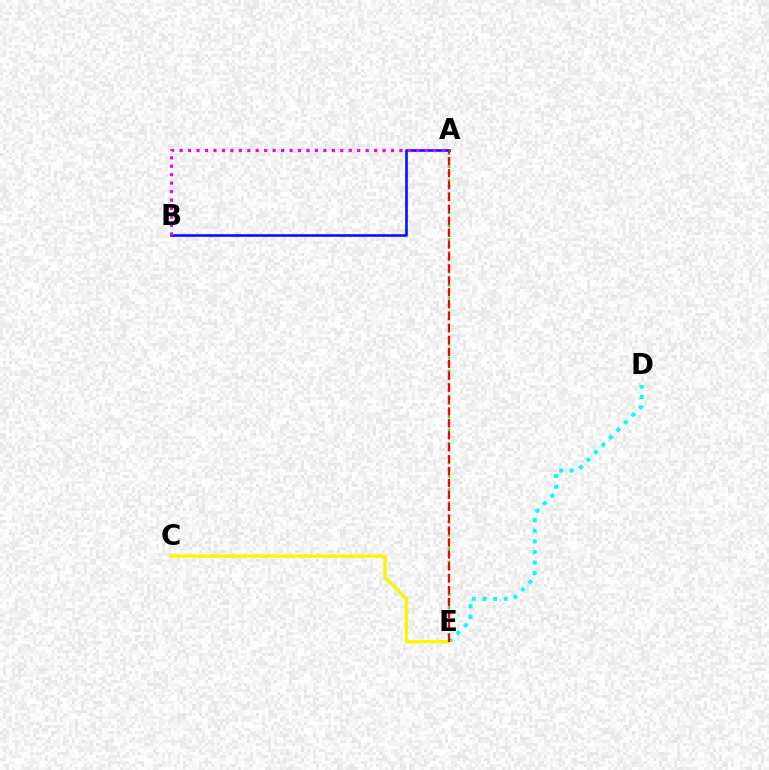{('A', 'B'): [{'color': '#0010ff', 'line_style': 'solid', 'thickness': 1.86}, {'color': '#ee00ff', 'line_style': 'dotted', 'thickness': 2.3}], ('D', 'E'): [{'color': '#00fff6', 'line_style': 'dotted', 'thickness': 2.88}], ('A', 'E'): [{'color': '#08ff00', 'line_style': 'dotted', 'thickness': 1.79}, {'color': '#ff0000', 'line_style': 'dashed', 'thickness': 1.62}], ('C', 'E'): [{'color': '#fcf500', 'line_style': 'solid', 'thickness': 2.37}]}